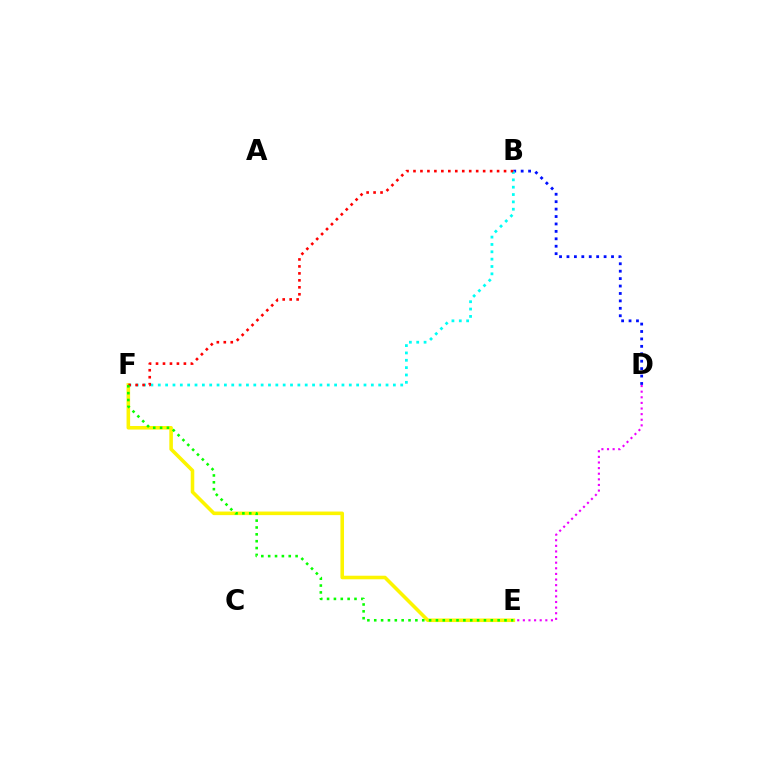{('D', 'E'): [{'color': '#ee00ff', 'line_style': 'dotted', 'thickness': 1.53}], ('B', 'D'): [{'color': '#0010ff', 'line_style': 'dotted', 'thickness': 2.02}], ('B', 'F'): [{'color': '#00fff6', 'line_style': 'dotted', 'thickness': 2.0}, {'color': '#ff0000', 'line_style': 'dotted', 'thickness': 1.89}], ('E', 'F'): [{'color': '#fcf500', 'line_style': 'solid', 'thickness': 2.57}, {'color': '#08ff00', 'line_style': 'dotted', 'thickness': 1.86}]}